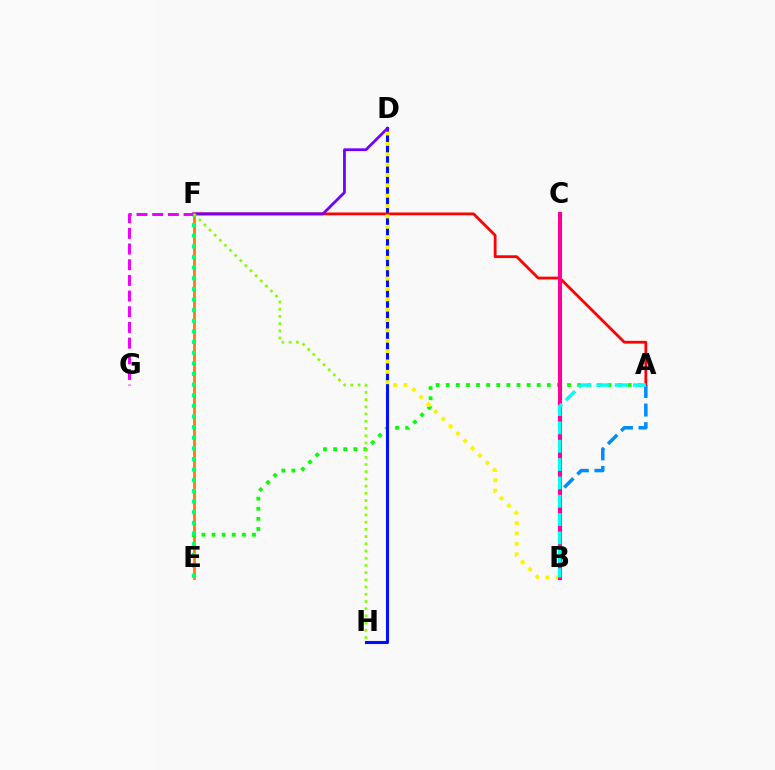{('E', 'F'): [{'color': '#ff7c00', 'line_style': 'solid', 'thickness': 2.03}, {'color': '#00ff74', 'line_style': 'dotted', 'thickness': 2.89}], ('A', 'E'): [{'color': '#08ff00', 'line_style': 'dotted', 'thickness': 2.75}], ('D', 'H'): [{'color': '#0010ff', 'line_style': 'solid', 'thickness': 2.22}], ('A', 'F'): [{'color': '#ff0000', 'line_style': 'solid', 'thickness': 2.0}], ('A', 'B'): [{'color': '#008cff', 'line_style': 'dashed', 'thickness': 2.52}, {'color': '#00fff6', 'line_style': 'dashed', 'thickness': 2.49}], ('D', 'F'): [{'color': '#7200ff', 'line_style': 'solid', 'thickness': 1.99}], ('F', 'G'): [{'color': '#ee00ff', 'line_style': 'dashed', 'thickness': 2.13}], ('F', 'H'): [{'color': '#84ff00', 'line_style': 'dotted', 'thickness': 1.96}], ('B', 'D'): [{'color': '#fcf500', 'line_style': 'dotted', 'thickness': 2.82}], ('B', 'C'): [{'color': '#ff0094', 'line_style': 'solid', 'thickness': 2.93}]}